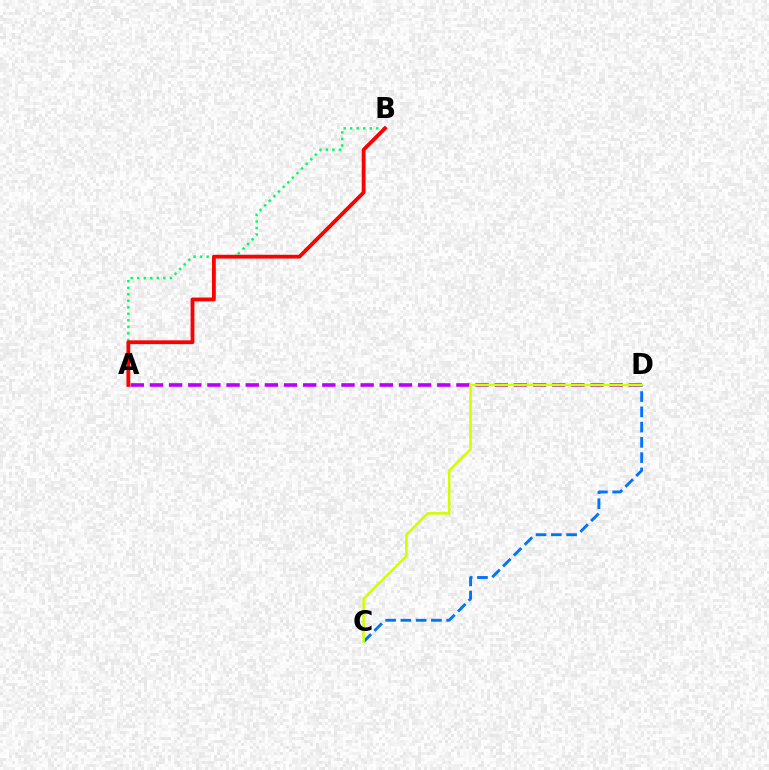{('A', 'B'): [{'color': '#00ff5c', 'line_style': 'dotted', 'thickness': 1.77}, {'color': '#ff0000', 'line_style': 'solid', 'thickness': 2.74}], ('A', 'D'): [{'color': '#b900ff', 'line_style': 'dashed', 'thickness': 2.6}], ('C', 'D'): [{'color': '#0074ff', 'line_style': 'dashed', 'thickness': 2.07}, {'color': '#d1ff00', 'line_style': 'solid', 'thickness': 1.82}]}